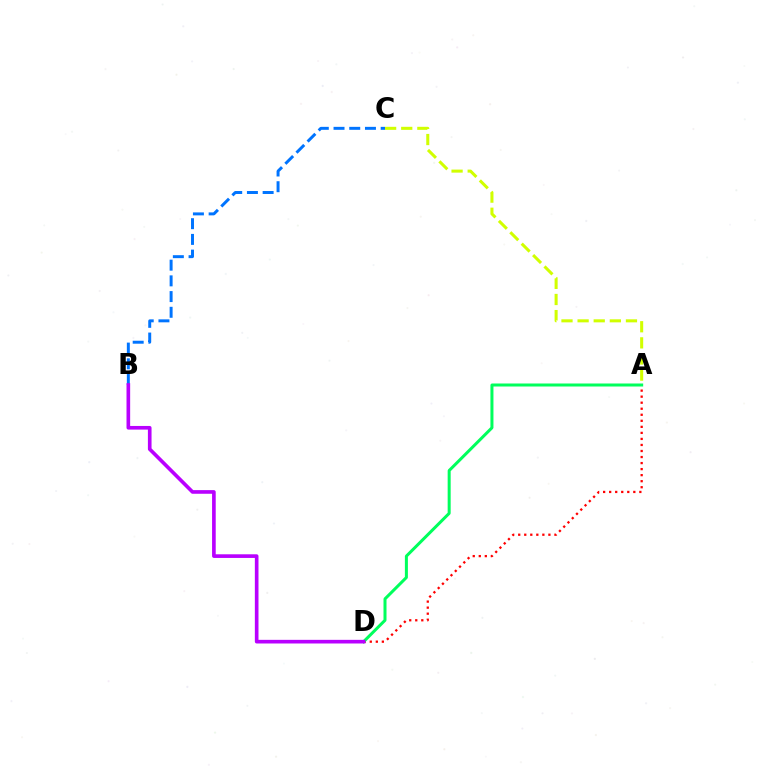{('A', 'C'): [{'color': '#d1ff00', 'line_style': 'dashed', 'thickness': 2.19}], ('A', 'D'): [{'color': '#ff0000', 'line_style': 'dotted', 'thickness': 1.64}, {'color': '#00ff5c', 'line_style': 'solid', 'thickness': 2.17}], ('B', 'C'): [{'color': '#0074ff', 'line_style': 'dashed', 'thickness': 2.13}], ('B', 'D'): [{'color': '#b900ff', 'line_style': 'solid', 'thickness': 2.62}]}